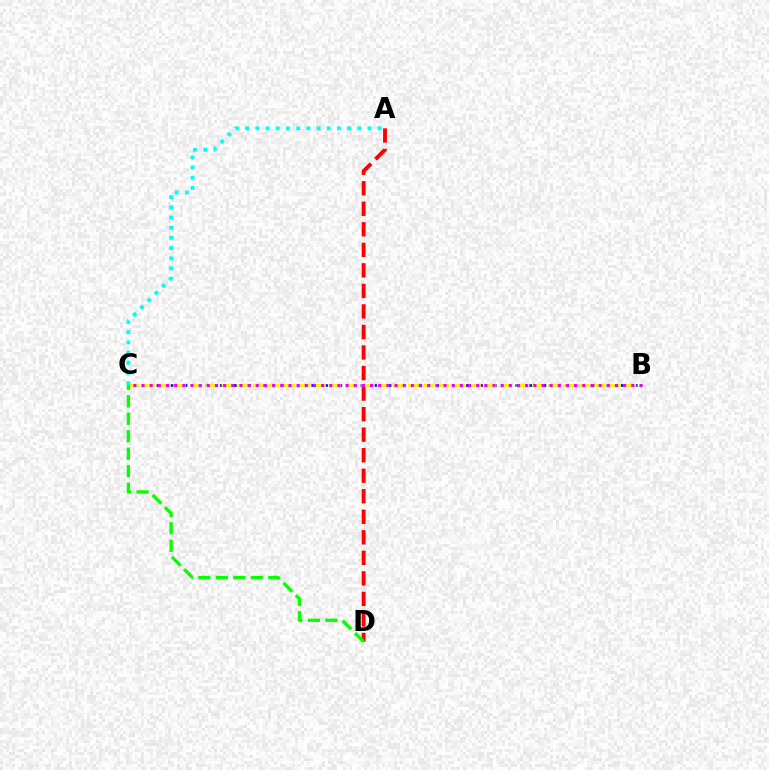{('A', 'D'): [{'color': '#ff0000', 'line_style': 'dashed', 'thickness': 2.79}], ('B', 'C'): [{'color': '#0010ff', 'line_style': 'dotted', 'thickness': 1.91}, {'color': '#fcf500', 'line_style': 'dashed', 'thickness': 2.11}, {'color': '#ee00ff', 'line_style': 'dotted', 'thickness': 2.22}], ('C', 'D'): [{'color': '#08ff00', 'line_style': 'dashed', 'thickness': 2.37}], ('A', 'C'): [{'color': '#00fff6', 'line_style': 'dotted', 'thickness': 2.77}]}